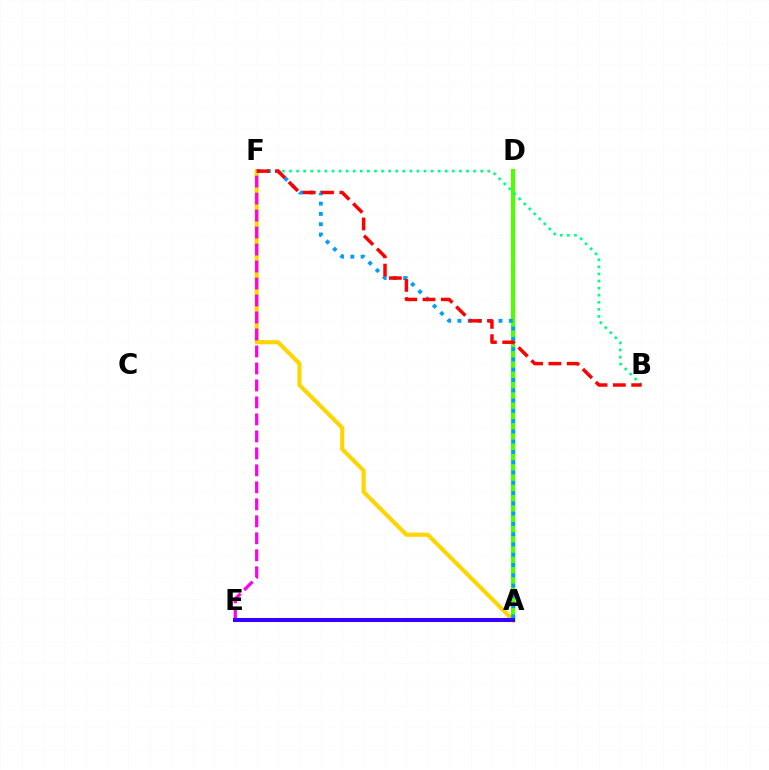{('A', 'F'): [{'color': '#ffd500', 'line_style': 'solid', 'thickness': 2.97}, {'color': '#009eff', 'line_style': 'dotted', 'thickness': 2.79}], ('A', 'D'): [{'color': '#4fff00', 'line_style': 'solid', 'thickness': 2.97}], ('B', 'F'): [{'color': '#00ff86', 'line_style': 'dotted', 'thickness': 1.92}, {'color': '#ff0000', 'line_style': 'dashed', 'thickness': 2.49}], ('E', 'F'): [{'color': '#ff00ed', 'line_style': 'dashed', 'thickness': 2.31}], ('A', 'E'): [{'color': '#3700ff', 'line_style': 'solid', 'thickness': 2.92}]}